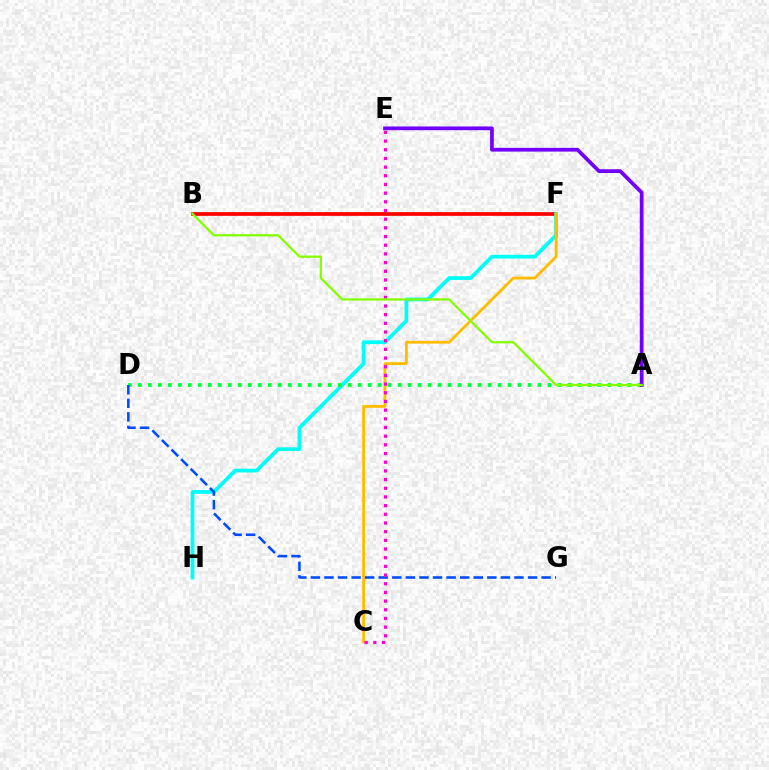{('B', 'F'): [{'color': '#ff0000', 'line_style': 'solid', 'thickness': 2.66}], ('F', 'H'): [{'color': '#00fff6', 'line_style': 'solid', 'thickness': 2.72}], ('A', 'D'): [{'color': '#00ff39', 'line_style': 'dotted', 'thickness': 2.71}], ('A', 'E'): [{'color': '#7200ff', 'line_style': 'solid', 'thickness': 2.7}], ('C', 'F'): [{'color': '#ffbd00', 'line_style': 'solid', 'thickness': 2.03}], ('D', 'G'): [{'color': '#004bff', 'line_style': 'dashed', 'thickness': 1.84}], ('C', 'E'): [{'color': '#ff00cf', 'line_style': 'dotted', 'thickness': 2.36}], ('A', 'B'): [{'color': '#84ff00', 'line_style': 'solid', 'thickness': 1.64}]}